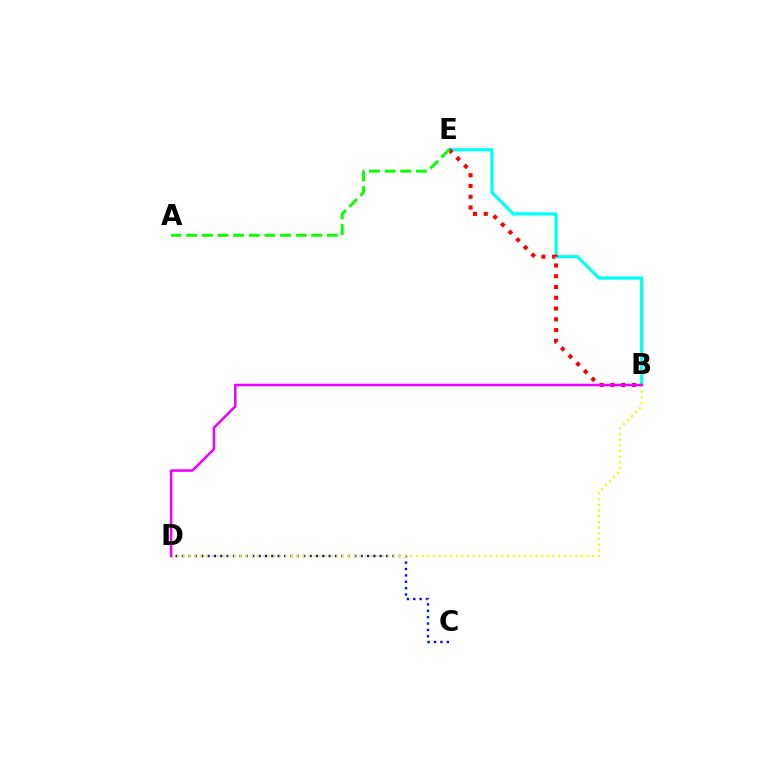{('C', 'D'): [{'color': '#0010ff', 'line_style': 'dotted', 'thickness': 1.73}], ('B', 'E'): [{'color': '#00fff6', 'line_style': 'solid', 'thickness': 2.27}, {'color': '#ff0000', 'line_style': 'dotted', 'thickness': 2.93}], ('B', 'D'): [{'color': '#fcf500', 'line_style': 'dotted', 'thickness': 1.55}, {'color': '#ee00ff', 'line_style': 'solid', 'thickness': 1.83}], ('A', 'E'): [{'color': '#08ff00', 'line_style': 'dashed', 'thickness': 2.12}]}